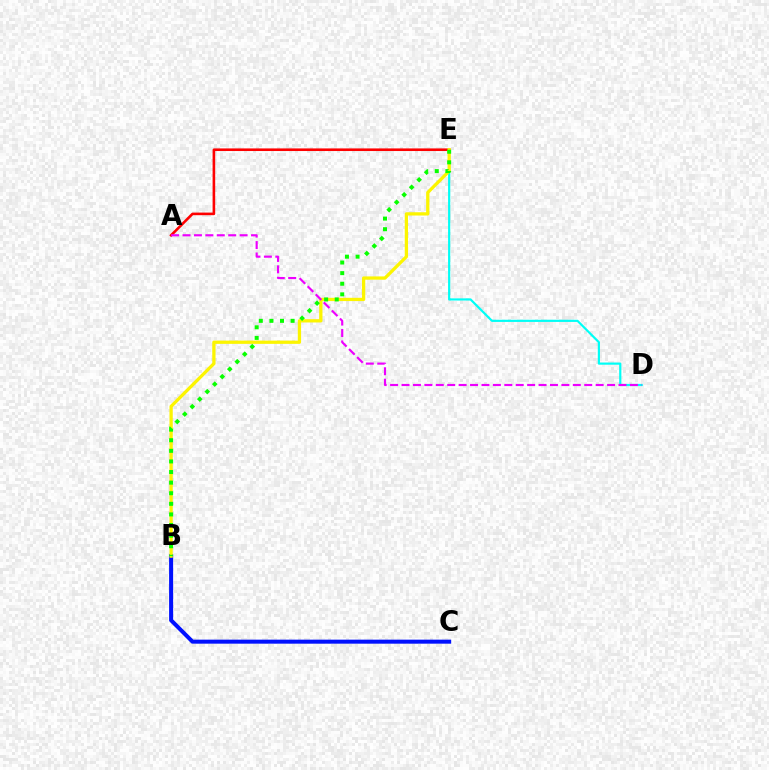{('D', 'E'): [{'color': '#00fff6', 'line_style': 'solid', 'thickness': 1.57}], ('A', 'E'): [{'color': '#ff0000', 'line_style': 'solid', 'thickness': 1.88}], ('B', 'C'): [{'color': '#0010ff', 'line_style': 'solid', 'thickness': 2.9}], ('B', 'E'): [{'color': '#fcf500', 'line_style': 'solid', 'thickness': 2.36}, {'color': '#08ff00', 'line_style': 'dotted', 'thickness': 2.88}], ('A', 'D'): [{'color': '#ee00ff', 'line_style': 'dashed', 'thickness': 1.55}]}